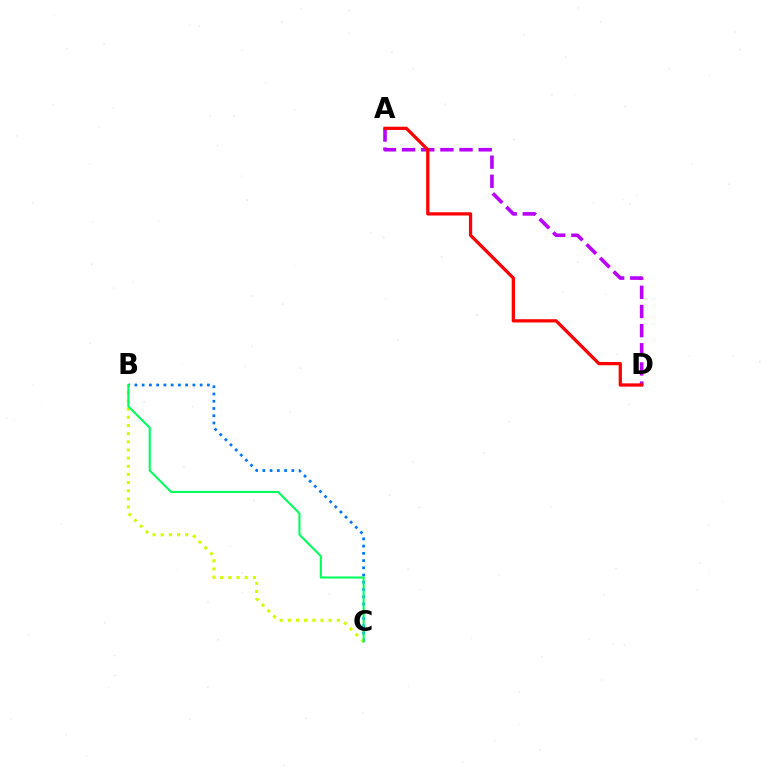{('A', 'D'): [{'color': '#b900ff', 'line_style': 'dashed', 'thickness': 2.6}, {'color': '#ff0000', 'line_style': 'solid', 'thickness': 2.34}], ('B', 'C'): [{'color': '#0074ff', 'line_style': 'dotted', 'thickness': 1.97}, {'color': '#d1ff00', 'line_style': 'dotted', 'thickness': 2.22}, {'color': '#00ff5c', 'line_style': 'solid', 'thickness': 1.5}]}